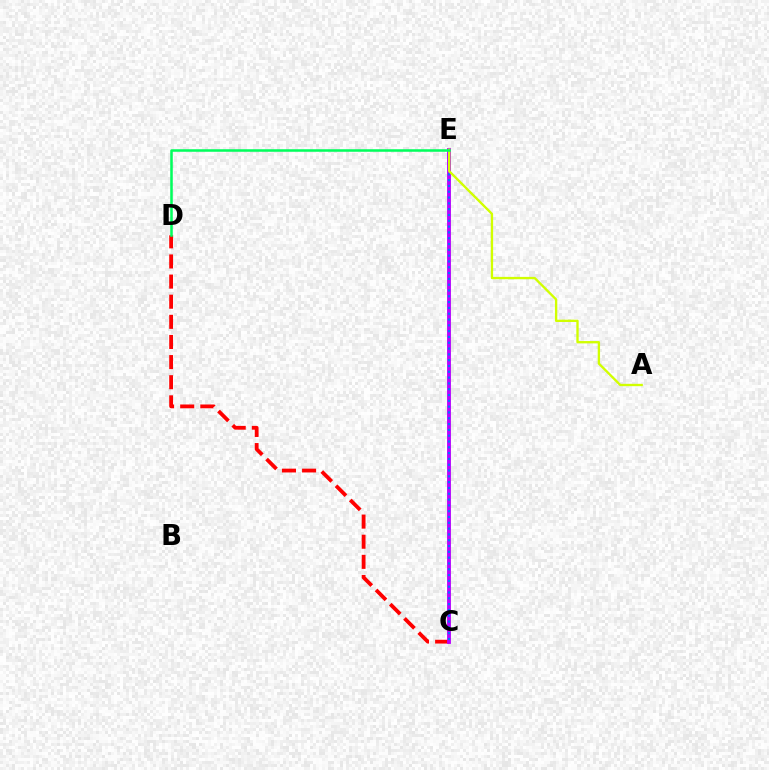{('C', 'D'): [{'color': '#ff0000', 'line_style': 'dashed', 'thickness': 2.73}], ('C', 'E'): [{'color': '#b900ff', 'line_style': 'solid', 'thickness': 2.77}, {'color': '#0074ff', 'line_style': 'dotted', 'thickness': 1.58}], ('A', 'E'): [{'color': '#d1ff00', 'line_style': 'solid', 'thickness': 1.69}], ('D', 'E'): [{'color': '#00ff5c', 'line_style': 'solid', 'thickness': 1.82}]}